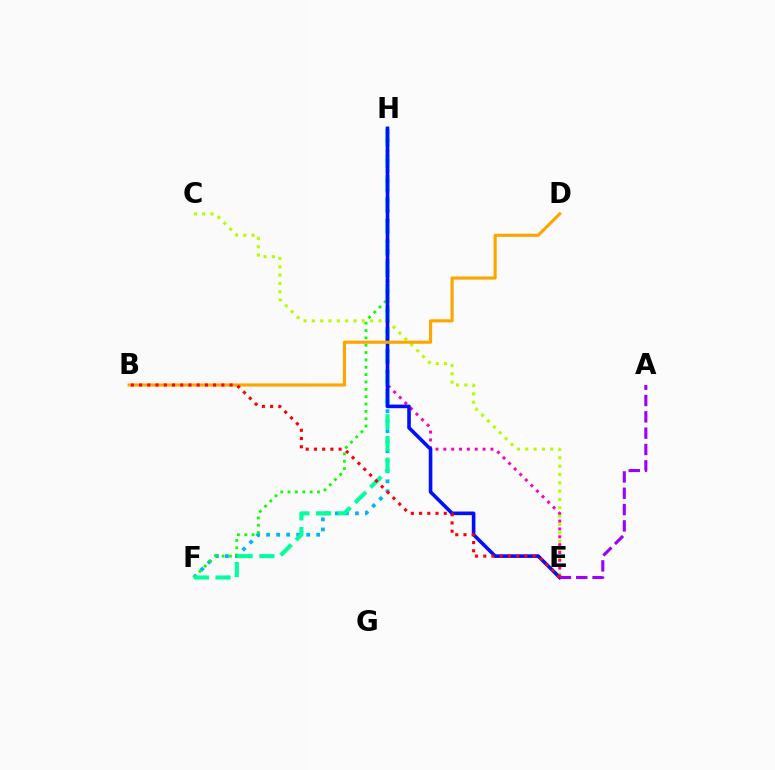{('C', 'E'): [{'color': '#b3ff00', 'line_style': 'dotted', 'thickness': 2.26}], ('F', 'H'): [{'color': '#00b5ff', 'line_style': 'dotted', 'thickness': 2.72}, {'color': '#08ff00', 'line_style': 'dotted', 'thickness': 2.0}, {'color': '#00ff9d', 'line_style': 'dashed', 'thickness': 2.95}], ('E', 'H'): [{'color': '#ff00bd', 'line_style': 'dotted', 'thickness': 2.13}, {'color': '#0010ff', 'line_style': 'solid', 'thickness': 2.6}], ('A', 'E'): [{'color': '#9b00ff', 'line_style': 'dashed', 'thickness': 2.22}], ('B', 'D'): [{'color': '#ffa500', 'line_style': 'solid', 'thickness': 2.26}], ('B', 'E'): [{'color': '#ff0000', 'line_style': 'dotted', 'thickness': 2.23}]}